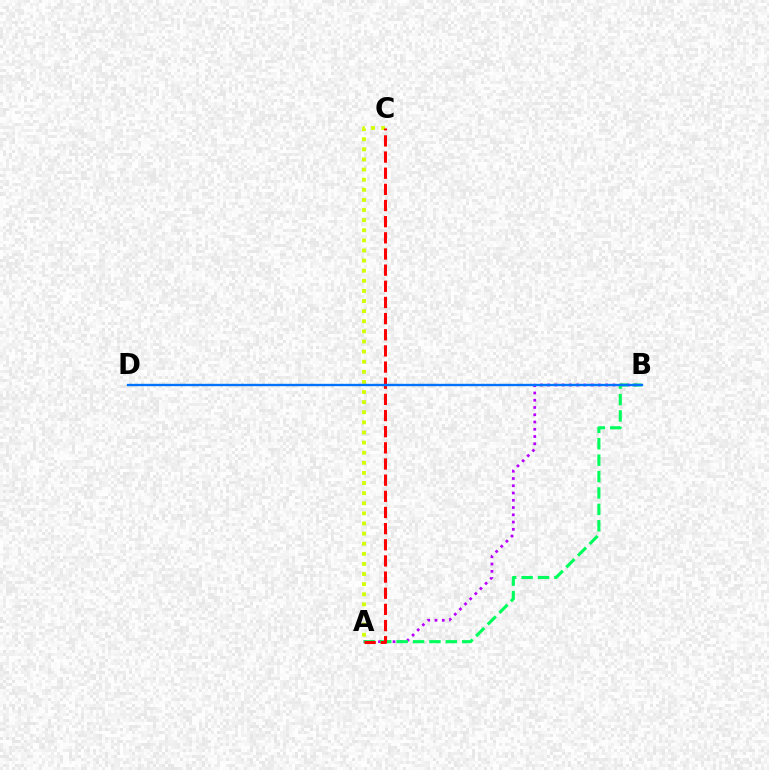{('A', 'B'): [{'color': '#b900ff', 'line_style': 'dotted', 'thickness': 1.97}, {'color': '#00ff5c', 'line_style': 'dashed', 'thickness': 2.23}], ('A', 'C'): [{'color': '#d1ff00', 'line_style': 'dotted', 'thickness': 2.75}, {'color': '#ff0000', 'line_style': 'dashed', 'thickness': 2.19}], ('B', 'D'): [{'color': '#0074ff', 'line_style': 'solid', 'thickness': 1.71}]}